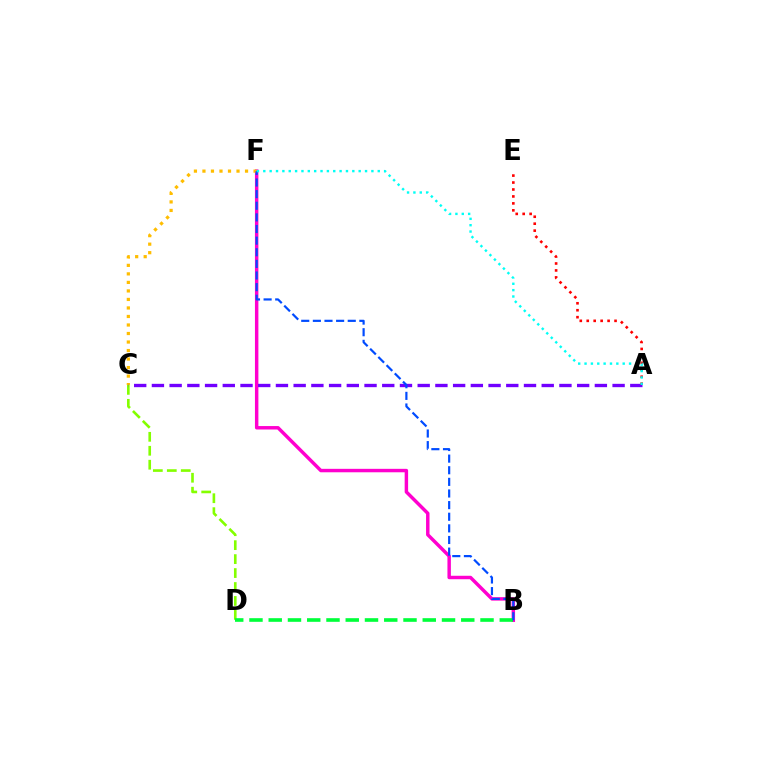{('C', 'D'): [{'color': '#84ff00', 'line_style': 'dashed', 'thickness': 1.9}], ('B', 'F'): [{'color': '#ff00cf', 'line_style': 'solid', 'thickness': 2.48}, {'color': '#004bff', 'line_style': 'dashed', 'thickness': 1.58}], ('C', 'F'): [{'color': '#ffbd00', 'line_style': 'dotted', 'thickness': 2.31}], ('A', 'C'): [{'color': '#7200ff', 'line_style': 'dashed', 'thickness': 2.41}], ('B', 'D'): [{'color': '#00ff39', 'line_style': 'dashed', 'thickness': 2.62}], ('A', 'E'): [{'color': '#ff0000', 'line_style': 'dotted', 'thickness': 1.89}], ('A', 'F'): [{'color': '#00fff6', 'line_style': 'dotted', 'thickness': 1.73}]}